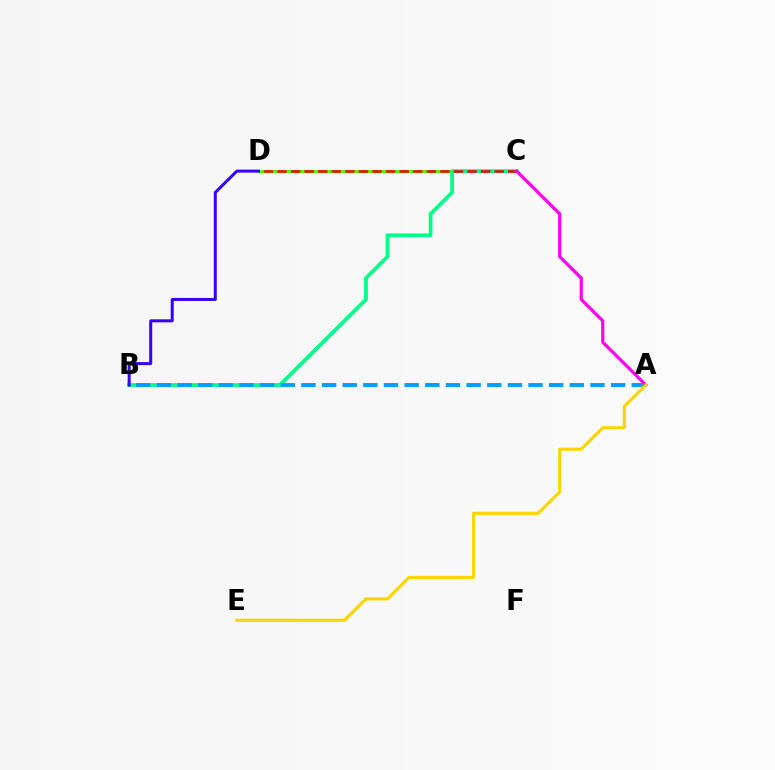{('C', 'D'): [{'color': '#4fff00', 'line_style': 'solid', 'thickness': 2.24}, {'color': '#ff0000', 'line_style': 'dashed', 'thickness': 1.84}], ('B', 'C'): [{'color': '#00ff86', 'line_style': 'solid', 'thickness': 2.68}], ('A', 'B'): [{'color': '#009eff', 'line_style': 'dashed', 'thickness': 2.81}], ('A', 'C'): [{'color': '#ff00ed', 'line_style': 'solid', 'thickness': 2.31}], ('B', 'D'): [{'color': '#3700ff', 'line_style': 'solid', 'thickness': 2.17}], ('A', 'E'): [{'color': '#ffd500', 'line_style': 'solid', 'thickness': 2.25}]}